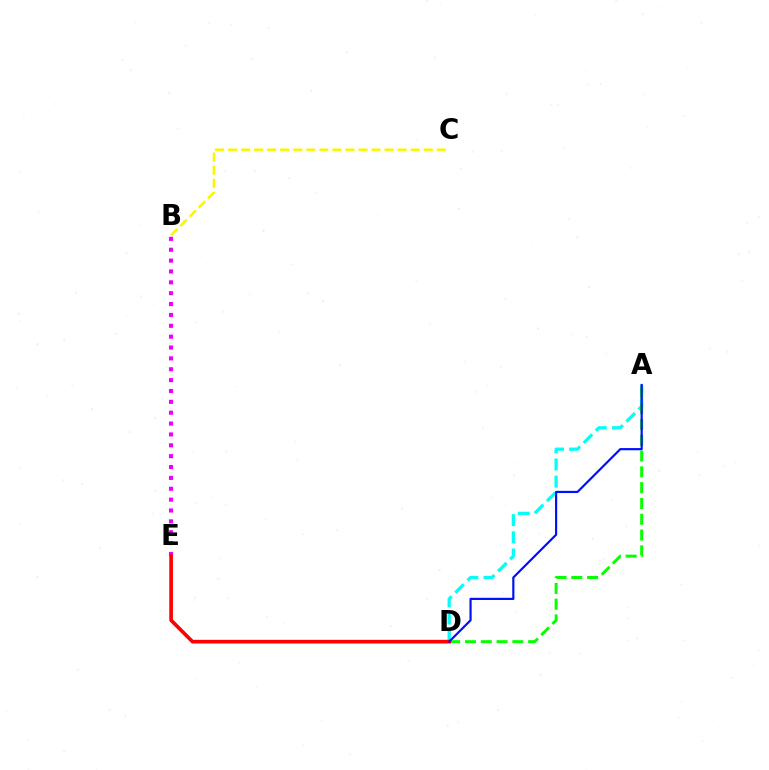{('A', 'D'): [{'color': '#00fff6', 'line_style': 'dashed', 'thickness': 2.33}, {'color': '#08ff00', 'line_style': 'dashed', 'thickness': 2.15}, {'color': '#0010ff', 'line_style': 'solid', 'thickness': 1.57}], ('B', 'E'): [{'color': '#ee00ff', 'line_style': 'dotted', 'thickness': 2.95}], ('D', 'E'): [{'color': '#ff0000', 'line_style': 'solid', 'thickness': 2.64}], ('B', 'C'): [{'color': '#fcf500', 'line_style': 'dashed', 'thickness': 1.77}]}